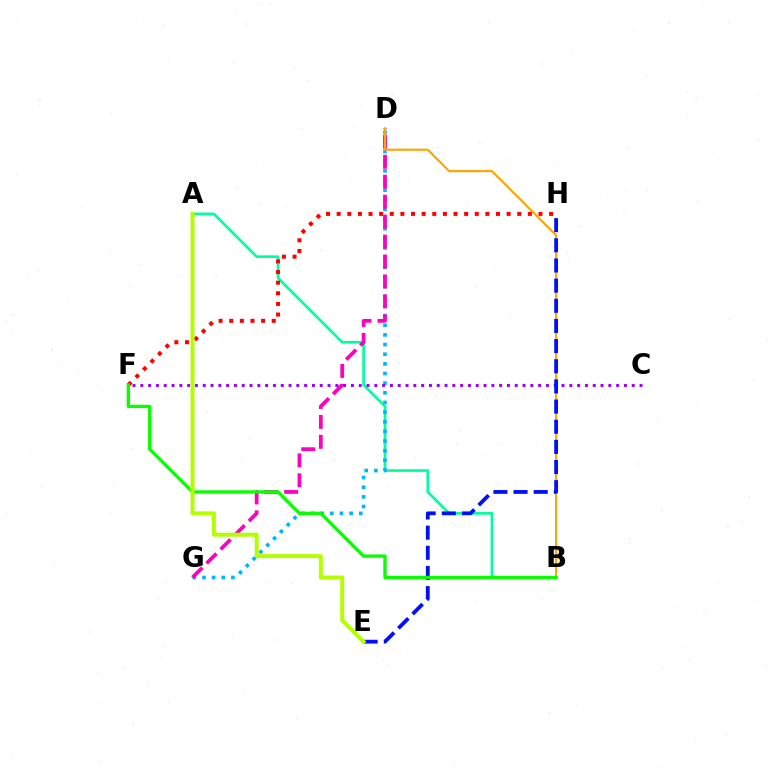{('A', 'B'): [{'color': '#00ff9d', 'line_style': 'solid', 'thickness': 1.93}], ('D', 'G'): [{'color': '#00b5ff', 'line_style': 'dotted', 'thickness': 2.62}, {'color': '#ff00bd', 'line_style': 'dashed', 'thickness': 2.71}], ('C', 'F'): [{'color': '#9b00ff', 'line_style': 'dotted', 'thickness': 2.12}], ('B', 'D'): [{'color': '#ffa500', 'line_style': 'solid', 'thickness': 1.54}], ('F', 'H'): [{'color': '#ff0000', 'line_style': 'dotted', 'thickness': 2.89}], ('E', 'H'): [{'color': '#0010ff', 'line_style': 'dashed', 'thickness': 2.74}], ('B', 'F'): [{'color': '#08ff00', 'line_style': 'solid', 'thickness': 2.39}], ('A', 'E'): [{'color': '#b3ff00', 'line_style': 'solid', 'thickness': 2.85}]}